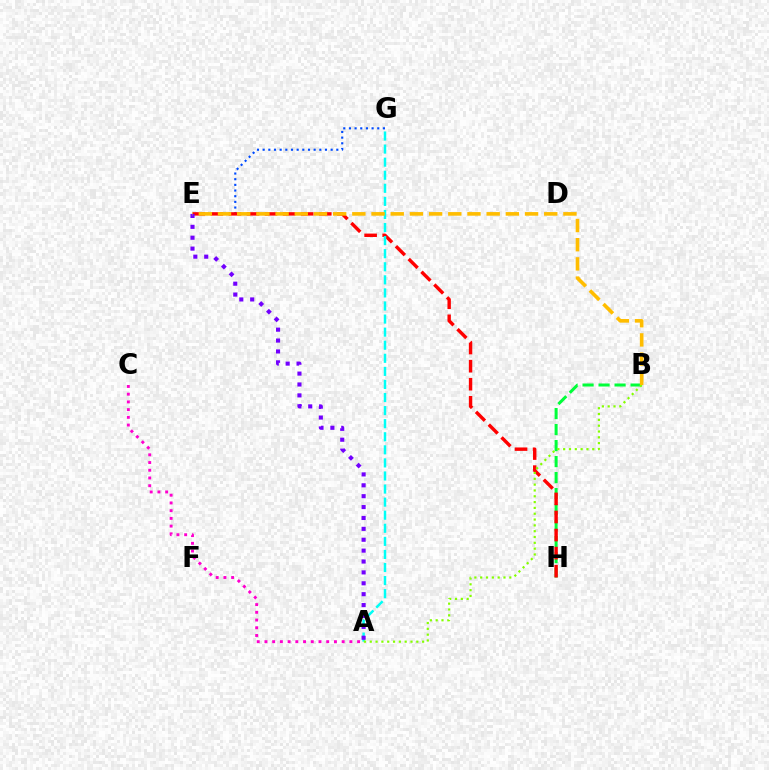{('B', 'H'): [{'color': '#00ff39', 'line_style': 'dashed', 'thickness': 2.17}], ('E', 'G'): [{'color': '#004bff', 'line_style': 'dotted', 'thickness': 1.54}], ('A', 'C'): [{'color': '#ff00cf', 'line_style': 'dotted', 'thickness': 2.1}], ('E', 'H'): [{'color': '#ff0000', 'line_style': 'dashed', 'thickness': 2.45}], ('A', 'G'): [{'color': '#00fff6', 'line_style': 'dashed', 'thickness': 1.78}], ('A', 'E'): [{'color': '#7200ff', 'line_style': 'dotted', 'thickness': 2.96}], ('A', 'B'): [{'color': '#84ff00', 'line_style': 'dotted', 'thickness': 1.58}], ('B', 'E'): [{'color': '#ffbd00', 'line_style': 'dashed', 'thickness': 2.61}]}